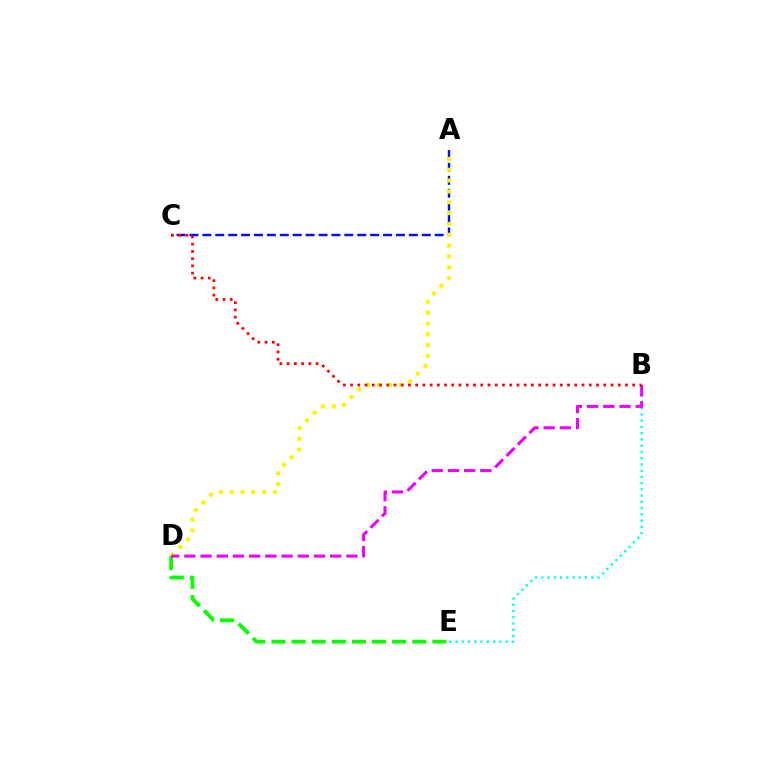{('B', 'E'): [{'color': '#00fff6', 'line_style': 'dotted', 'thickness': 1.7}], ('D', 'E'): [{'color': '#08ff00', 'line_style': 'dashed', 'thickness': 2.73}], ('A', 'C'): [{'color': '#0010ff', 'line_style': 'dashed', 'thickness': 1.75}], ('A', 'D'): [{'color': '#fcf500', 'line_style': 'dotted', 'thickness': 2.95}], ('B', 'D'): [{'color': '#ee00ff', 'line_style': 'dashed', 'thickness': 2.2}], ('B', 'C'): [{'color': '#ff0000', 'line_style': 'dotted', 'thickness': 1.97}]}